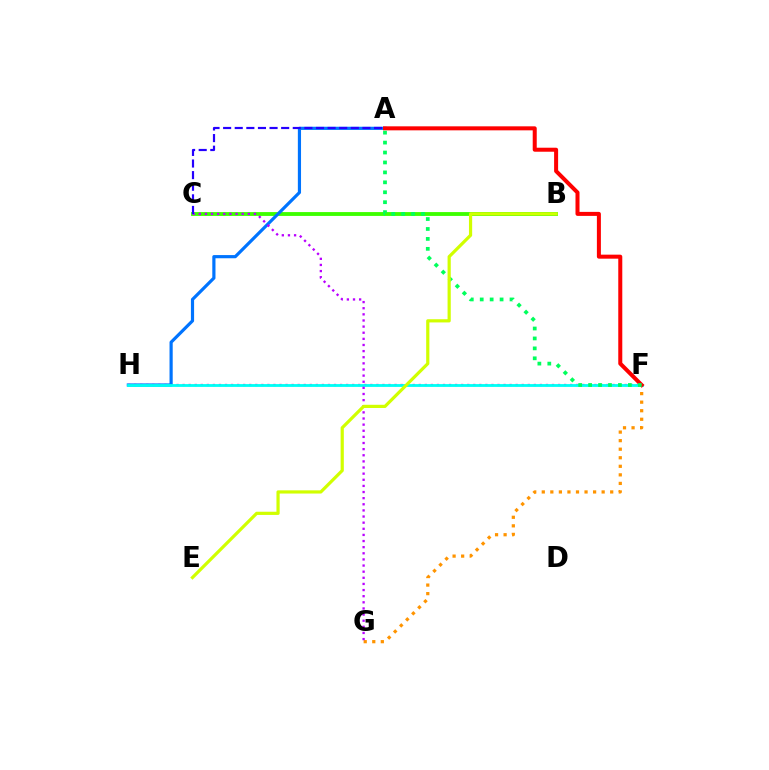{('F', 'H'): [{'color': '#ff00ac', 'line_style': 'dotted', 'thickness': 1.65}, {'color': '#00fff6', 'line_style': 'solid', 'thickness': 2.03}], ('B', 'C'): [{'color': '#3dff00', 'line_style': 'solid', 'thickness': 2.77}], ('A', 'H'): [{'color': '#0074ff', 'line_style': 'solid', 'thickness': 2.29}], ('F', 'G'): [{'color': '#ff9400', 'line_style': 'dotted', 'thickness': 2.32}], ('A', 'F'): [{'color': '#ff0000', 'line_style': 'solid', 'thickness': 2.89}, {'color': '#00ff5c', 'line_style': 'dotted', 'thickness': 2.7}], ('C', 'G'): [{'color': '#b900ff', 'line_style': 'dotted', 'thickness': 1.66}], ('A', 'C'): [{'color': '#2500ff', 'line_style': 'dashed', 'thickness': 1.58}], ('B', 'E'): [{'color': '#d1ff00', 'line_style': 'solid', 'thickness': 2.3}]}